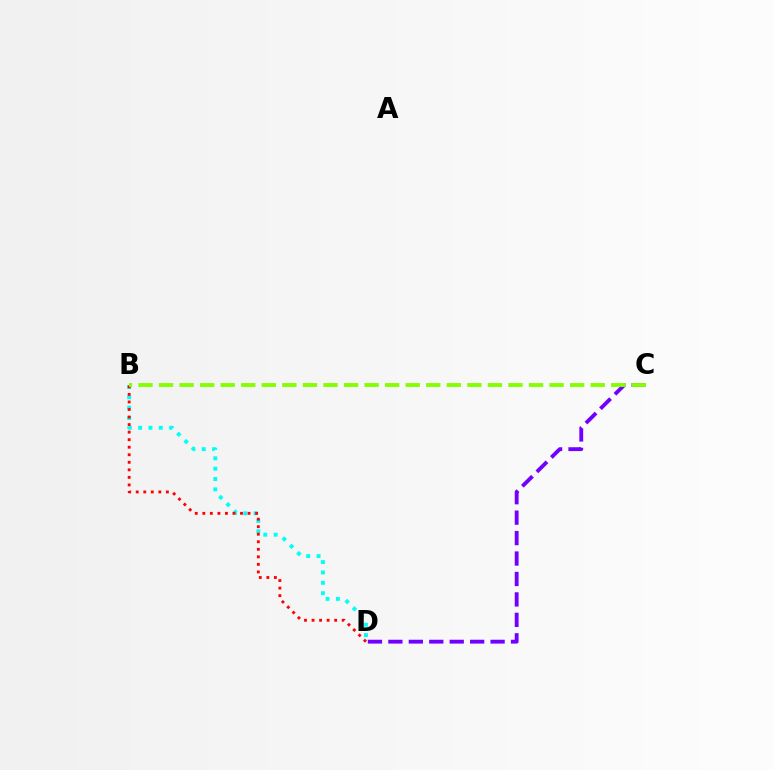{('C', 'D'): [{'color': '#7200ff', 'line_style': 'dashed', 'thickness': 2.78}], ('B', 'D'): [{'color': '#00fff6', 'line_style': 'dotted', 'thickness': 2.81}, {'color': '#ff0000', 'line_style': 'dotted', 'thickness': 2.05}], ('B', 'C'): [{'color': '#84ff00', 'line_style': 'dashed', 'thickness': 2.79}]}